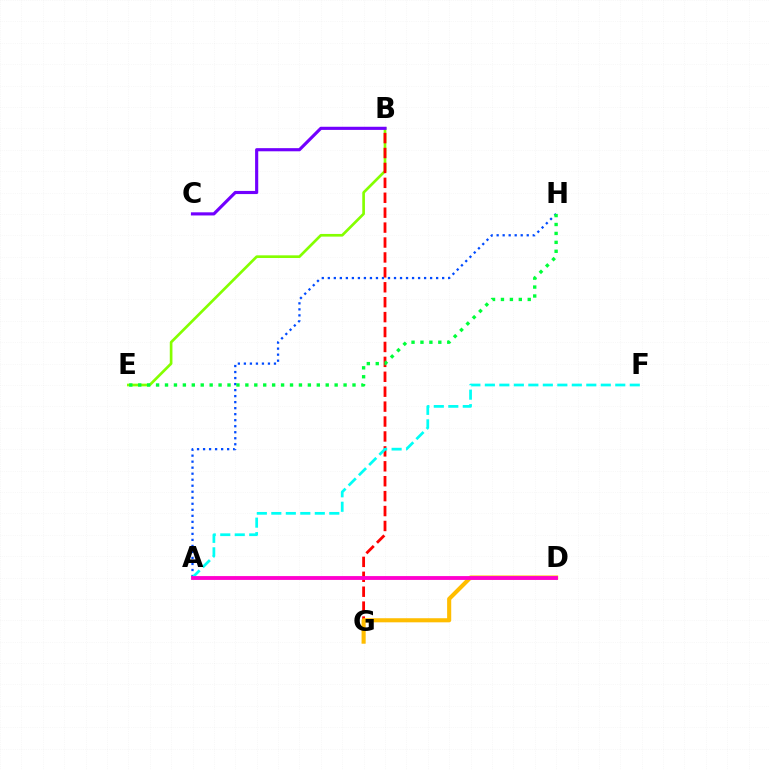{('B', 'E'): [{'color': '#84ff00', 'line_style': 'solid', 'thickness': 1.93}], ('B', 'G'): [{'color': '#ff0000', 'line_style': 'dashed', 'thickness': 2.03}], ('D', 'G'): [{'color': '#ffbd00', 'line_style': 'solid', 'thickness': 2.95}], ('A', 'H'): [{'color': '#004bff', 'line_style': 'dotted', 'thickness': 1.63}], ('B', 'C'): [{'color': '#7200ff', 'line_style': 'solid', 'thickness': 2.26}], ('A', 'F'): [{'color': '#00fff6', 'line_style': 'dashed', 'thickness': 1.97}], ('E', 'H'): [{'color': '#00ff39', 'line_style': 'dotted', 'thickness': 2.43}], ('A', 'D'): [{'color': '#ff00cf', 'line_style': 'solid', 'thickness': 2.76}]}